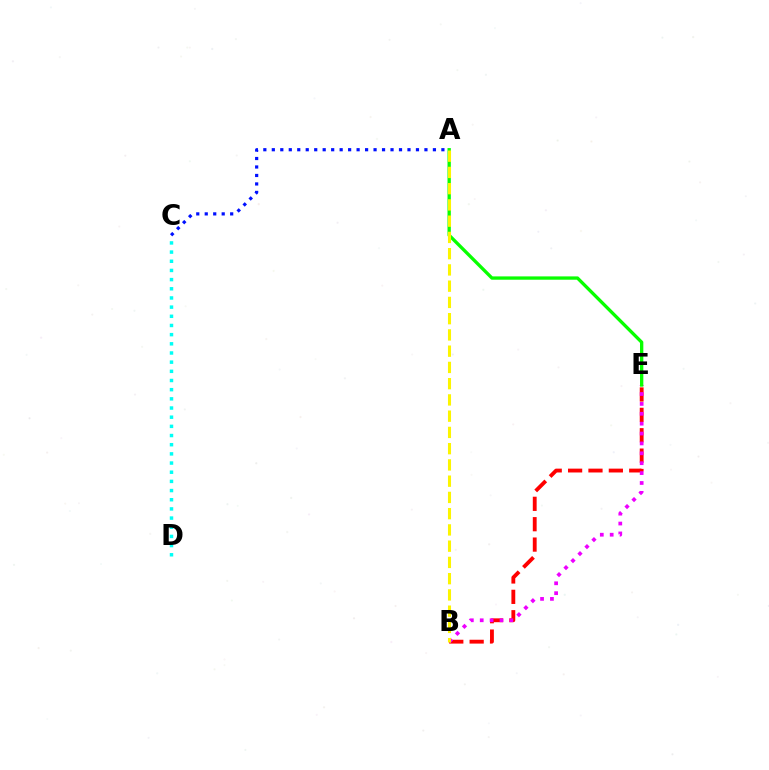{('B', 'E'): [{'color': '#ff0000', 'line_style': 'dashed', 'thickness': 2.77}, {'color': '#ee00ff', 'line_style': 'dotted', 'thickness': 2.69}], ('A', 'C'): [{'color': '#0010ff', 'line_style': 'dotted', 'thickness': 2.3}], ('A', 'E'): [{'color': '#08ff00', 'line_style': 'solid', 'thickness': 2.39}], ('A', 'B'): [{'color': '#fcf500', 'line_style': 'dashed', 'thickness': 2.21}], ('C', 'D'): [{'color': '#00fff6', 'line_style': 'dotted', 'thickness': 2.49}]}